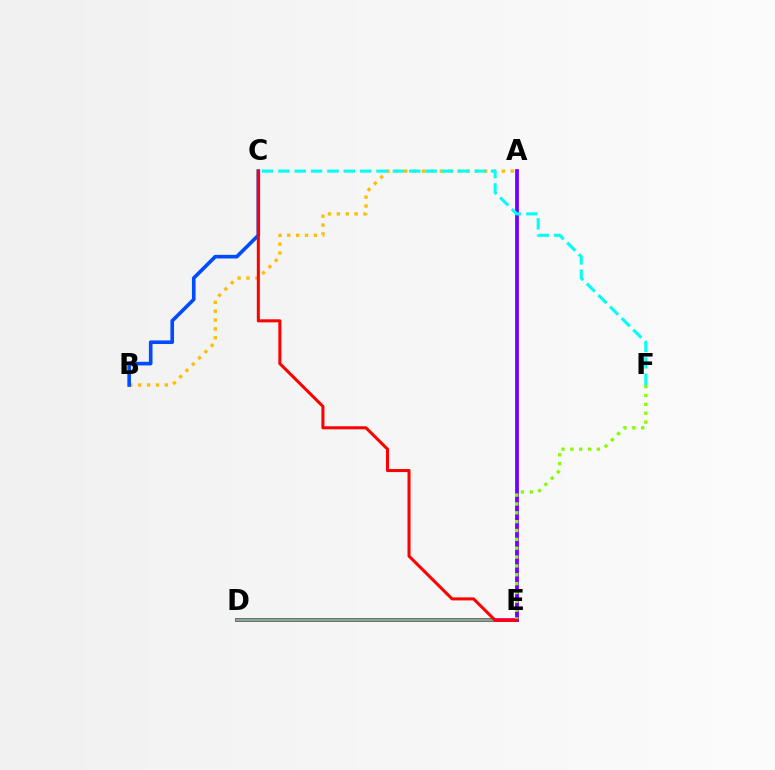{('A', 'B'): [{'color': '#ffbd00', 'line_style': 'dotted', 'thickness': 2.41}], ('D', 'E'): [{'color': '#ff00cf', 'line_style': 'solid', 'thickness': 2.77}, {'color': '#00ff39', 'line_style': 'solid', 'thickness': 1.5}], ('B', 'C'): [{'color': '#004bff', 'line_style': 'solid', 'thickness': 2.61}], ('A', 'E'): [{'color': '#7200ff', 'line_style': 'solid', 'thickness': 2.71}], ('E', 'F'): [{'color': '#84ff00', 'line_style': 'dotted', 'thickness': 2.41}], ('C', 'F'): [{'color': '#00fff6', 'line_style': 'dashed', 'thickness': 2.22}], ('C', 'E'): [{'color': '#ff0000', 'line_style': 'solid', 'thickness': 2.19}]}